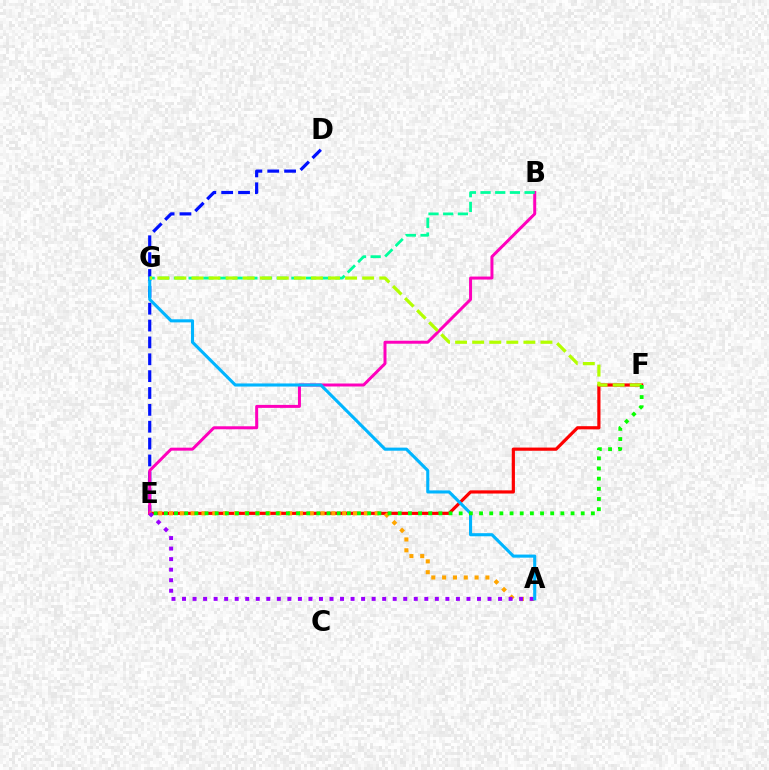{('D', 'E'): [{'color': '#0010ff', 'line_style': 'dashed', 'thickness': 2.29}], ('E', 'F'): [{'color': '#ff0000', 'line_style': 'solid', 'thickness': 2.3}, {'color': '#08ff00', 'line_style': 'dotted', 'thickness': 2.76}], ('B', 'E'): [{'color': '#ff00bd', 'line_style': 'solid', 'thickness': 2.15}], ('A', 'E'): [{'color': '#ffa500', 'line_style': 'dotted', 'thickness': 2.94}, {'color': '#9b00ff', 'line_style': 'dotted', 'thickness': 2.86}], ('A', 'G'): [{'color': '#00b5ff', 'line_style': 'solid', 'thickness': 2.23}], ('B', 'G'): [{'color': '#00ff9d', 'line_style': 'dashed', 'thickness': 1.99}], ('F', 'G'): [{'color': '#b3ff00', 'line_style': 'dashed', 'thickness': 2.32}]}